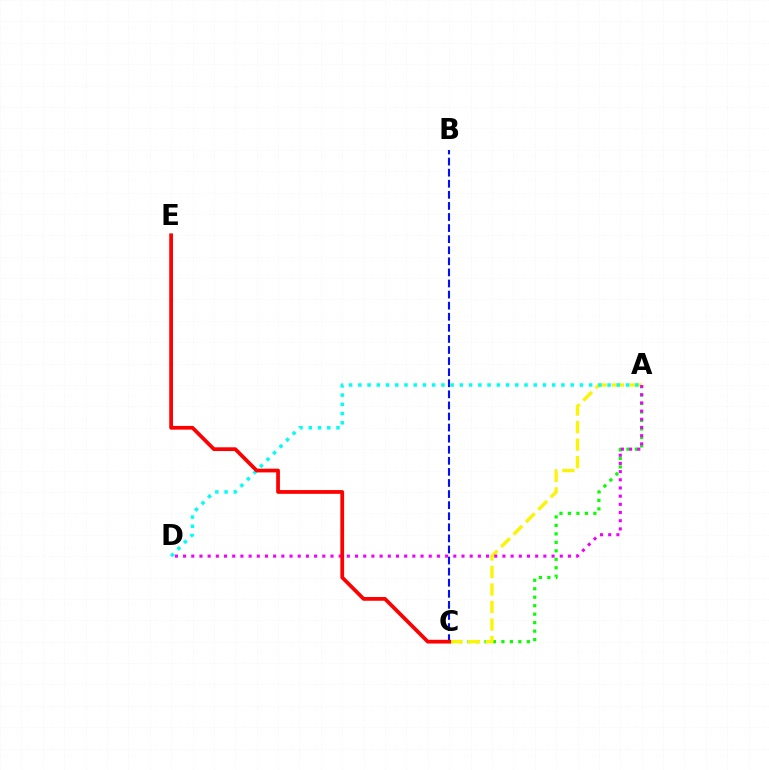{('A', 'C'): [{'color': '#08ff00', 'line_style': 'dotted', 'thickness': 2.3}, {'color': '#fcf500', 'line_style': 'dashed', 'thickness': 2.38}], ('B', 'C'): [{'color': '#0010ff', 'line_style': 'dashed', 'thickness': 1.51}], ('A', 'D'): [{'color': '#ee00ff', 'line_style': 'dotted', 'thickness': 2.22}, {'color': '#00fff6', 'line_style': 'dotted', 'thickness': 2.51}], ('C', 'E'): [{'color': '#ff0000', 'line_style': 'solid', 'thickness': 2.69}]}